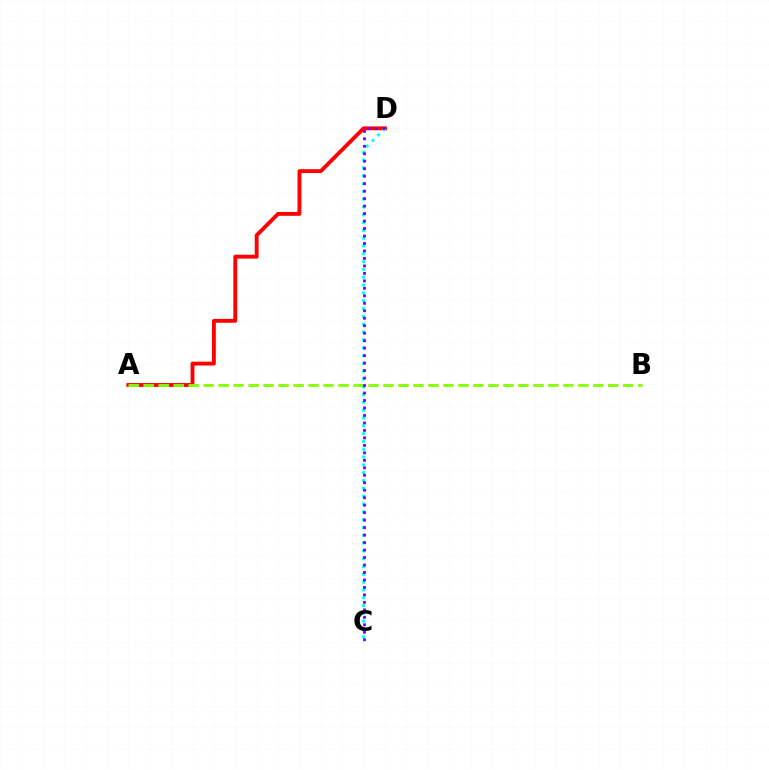{('A', 'D'): [{'color': '#ff0000', 'line_style': 'solid', 'thickness': 2.78}], ('C', 'D'): [{'color': '#00fff6', 'line_style': 'dotted', 'thickness': 2.12}, {'color': '#7200ff', 'line_style': 'dotted', 'thickness': 2.03}], ('A', 'B'): [{'color': '#84ff00', 'line_style': 'dashed', 'thickness': 2.04}]}